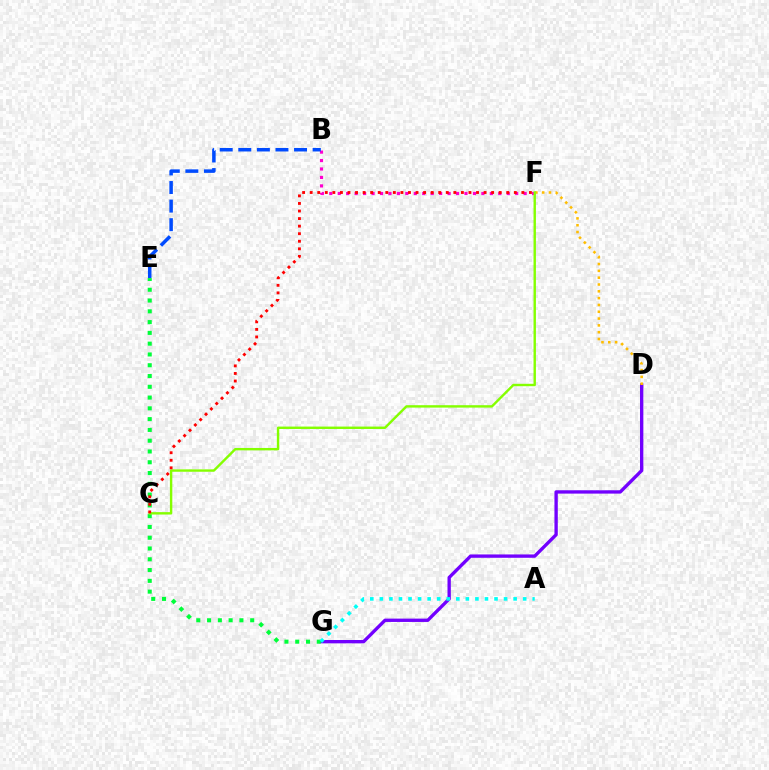{('D', 'G'): [{'color': '#7200ff', 'line_style': 'solid', 'thickness': 2.4}], ('E', 'G'): [{'color': '#00ff39', 'line_style': 'dotted', 'thickness': 2.93}], ('B', 'F'): [{'color': '#ff00cf', 'line_style': 'dotted', 'thickness': 2.3}], ('D', 'F'): [{'color': '#ffbd00', 'line_style': 'dotted', 'thickness': 1.85}], ('B', 'E'): [{'color': '#004bff', 'line_style': 'dashed', 'thickness': 2.52}], ('C', 'F'): [{'color': '#84ff00', 'line_style': 'solid', 'thickness': 1.73}, {'color': '#ff0000', 'line_style': 'dotted', 'thickness': 2.05}], ('A', 'G'): [{'color': '#00fff6', 'line_style': 'dotted', 'thickness': 2.6}]}